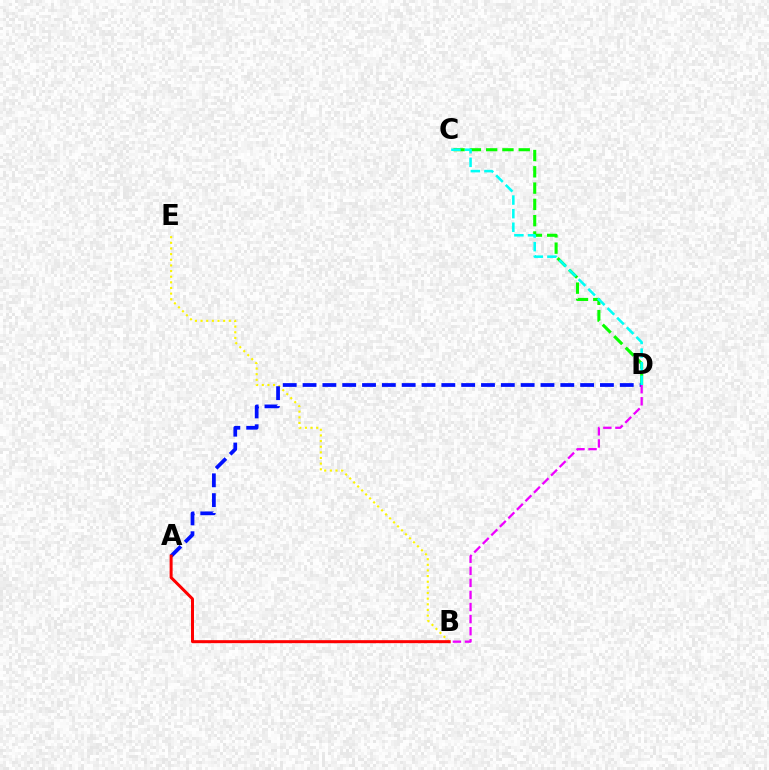{('C', 'D'): [{'color': '#08ff00', 'line_style': 'dashed', 'thickness': 2.21}, {'color': '#00fff6', 'line_style': 'dashed', 'thickness': 1.85}], ('B', 'E'): [{'color': '#fcf500', 'line_style': 'dotted', 'thickness': 1.53}], ('A', 'D'): [{'color': '#0010ff', 'line_style': 'dashed', 'thickness': 2.69}], ('B', 'D'): [{'color': '#ee00ff', 'line_style': 'dashed', 'thickness': 1.64}], ('A', 'B'): [{'color': '#ff0000', 'line_style': 'solid', 'thickness': 2.16}]}